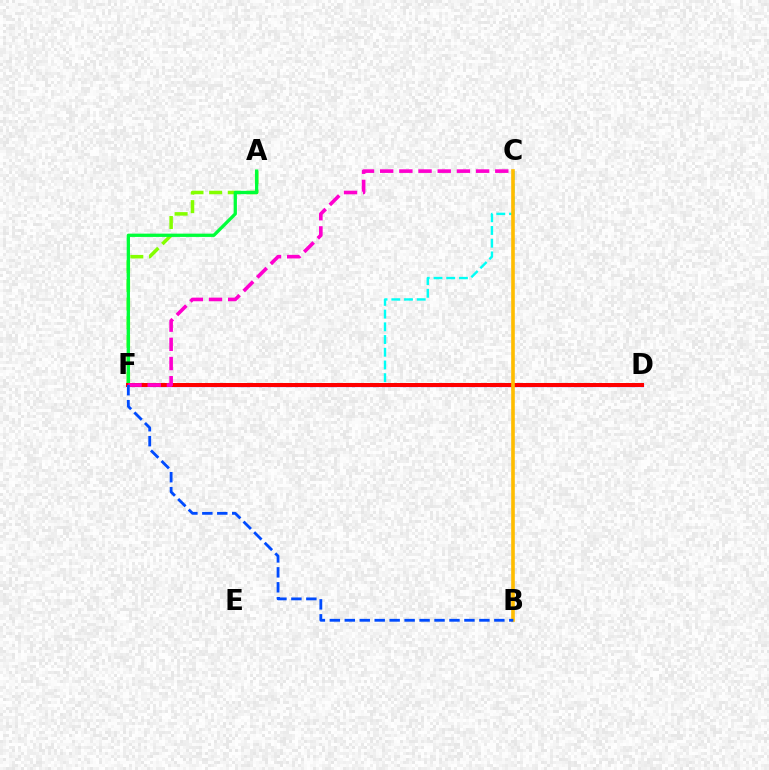{('D', 'F'): [{'color': '#7200ff', 'line_style': 'solid', 'thickness': 2.31}, {'color': '#ff0000', 'line_style': 'solid', 'thickness': 2.87}], ('A', 'F'): [{'color': '#84ff00', 'line_style': 'dashed', 'thickness': 2.53}, {'color': '#00ff39', 'line_style': 'solid', 'thickness': 2.37}], ('C', 'F'): [{'color': '#00fff6', 'line_style': 'dashed', 'thickness': 1.73}, {'color': '#ff00cf', 'line_style': 'dashed', 'thickness': 2.61}], ('B', 'C'): [{'color': '#ffbd00', 'line_style': 'solid', 'thickness': 2.6}], ('B', 'F'): [{'color': '#004bff', 'line_style': 'dashed', 'thickness': 2.03}]}